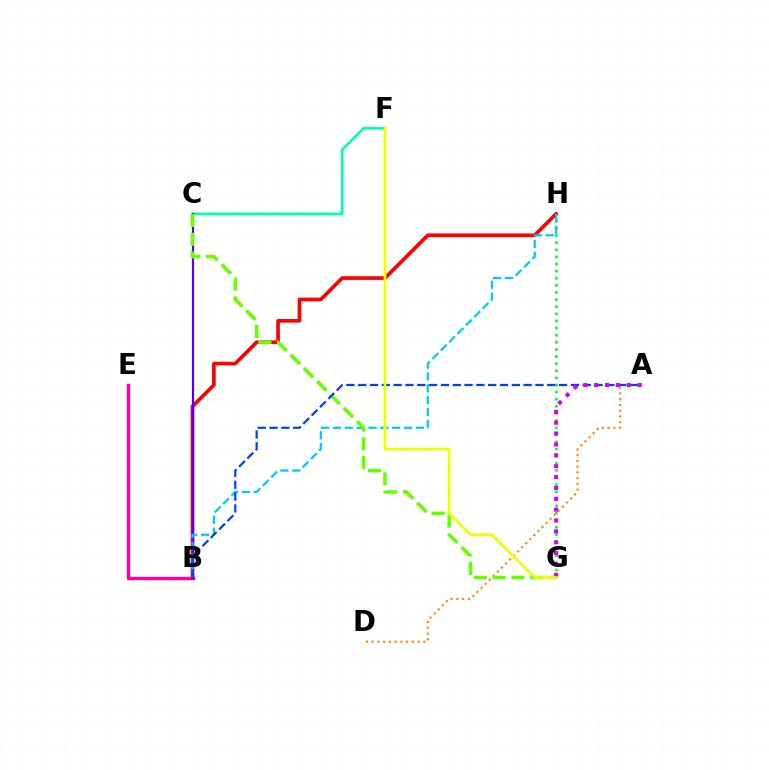{('C', 'F'): [{'color': '#00ffaf', 'line_style': 'solid', 'thickness': 1.94}], ('G', 'H'): [{'color': '#00ff27', 'line_style': 'dotted', 'thickness': 1.93}], ('B', 'E'): [{'color': '#ff00a0', 'line_style': 'solid', 'thickness': 2.45}], ('B', 'H'): [{'color': '#ff0000', 'line_style': 'solid', 'thickness': 2.64}, {'color': '#00c7ff', 'line_style': 'dashed', 'thickness': 1.61}], ('B', 'C'): [{'color': '#4f00ff', 'line_style': 'solid', 'thickness': 1.57}], ('A', 'D'): [{'color': '#ff8800', 'line_style': 'dotted', 'thickness': 1.56}], ('C', 'G'): [{'color': '#66ff00', 'line_style': 'dashed', 'thickness': 2.55}], ('A', 'B'): [{'color': '#003fff', 'line_style': 'dashed', 'thickness': 1.61}], ('A', 'G'): [{'color': '#d600ff', 'line_style': 'dotted', 'thickness': 2.95}], ('F', 'G'): [{'color': '#eeff00', 'line_style': 'solid', 'thickness': 1.95}]}